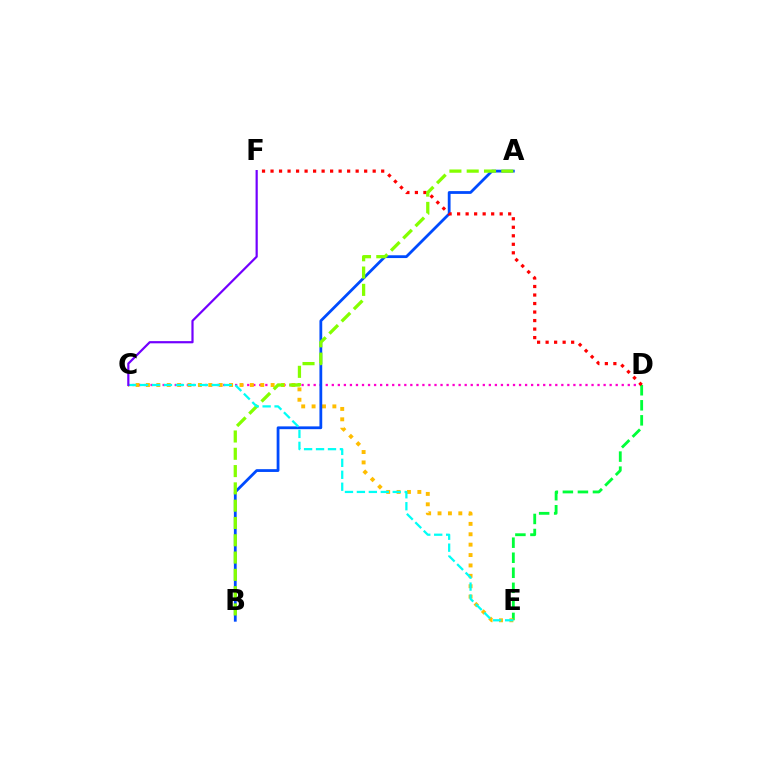{('C', 'D'): [{'color': '#ff00cf', 'line_style': 'dotted', 'thickness': 1.64}], ('D', 'E'): [{'color': '#00ff39', 'line_style': 'dashed', 'thickness': 2.04}], ('C', 'E'): [{'color': '#ffbd00', 'line_style': 'dotted', 'thickness': 2.82}, {'color': '#00fff6', 'line_style': 'dashed', 'thickness': 1.62}], ('A', 'B'): [{'color': '#004bff', 'line_style': 'solid', 'thickness': 2.01}, {'color': '#84ff00', 'line_style': 'dashed', 'thickness': 2.35}], ('D', 'F'): [{'color': '#ff0000', 'line_style': 'dotted', 'thickness': 2.31}], ('C', 'F'): [{'color': '#7200ff', 'line_style': 'solid', 'thickness': 1.58}]}